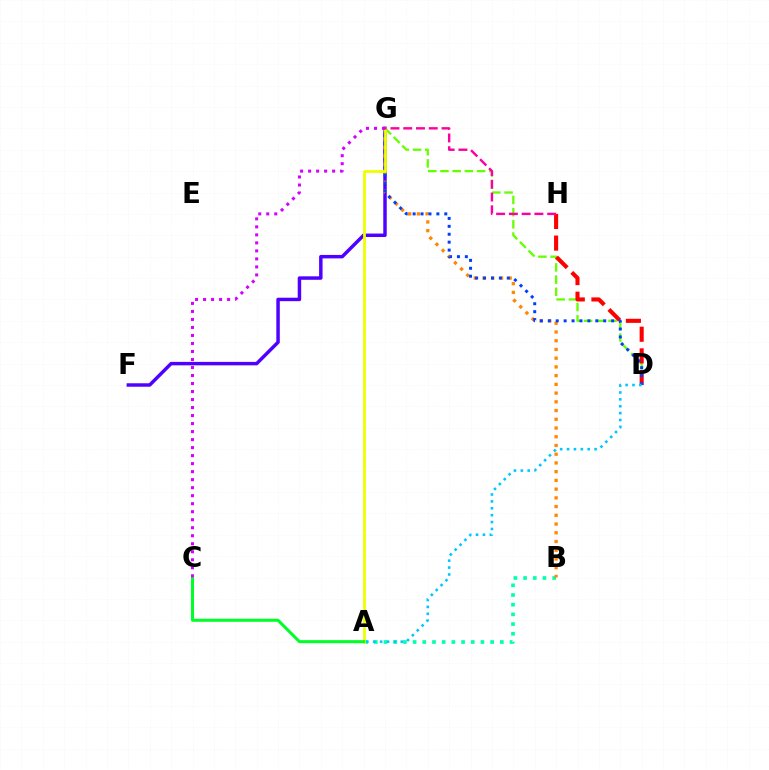{('A', 'B'): [{'color': '#00ffaf', 'line_style': 'dotted', 'thickness': 2.63}], ('D', 'G'): [{'color': '#66ff00', 'line_style': 'dashed', 'thickness': 1.66}, {'color': '#003fff', 'line_style': 'dotted', 'thickness': 2.15}], ('F', 'G'): [{'color': '#4f00ff', 'line_style': 'solid', 'thickness': 2.49}], ('D', 'H'): [{'color': '#ff0000', 'line_style': 'dashed', 'thickness': 2.94}], ('B', 'G'): [{'color': '#ff8800', 'line_style': 'dotted', 'thickness': 2.37}], ('A', 'D'): [{'color': '#00c7ff', 'line_style': 'dotted', 'thickness': 1.87}], ('A', 'G'): [{'color': '#eeff00', 'line_style': 'solid', 'thickness': 2.01}], ('A', 'C'): [{'color': '#00ff27', 'line_style': 'solid', 'thickness': 2.18}], ('G', 'H'): [{'color': '#ff00a0', 'line_style': 'dashed', 'thickness': 1.73}], ('C', 'G'): [{'color': '#d600ff', 'line_style': 'dotted', 'thickness': 2.18}]}